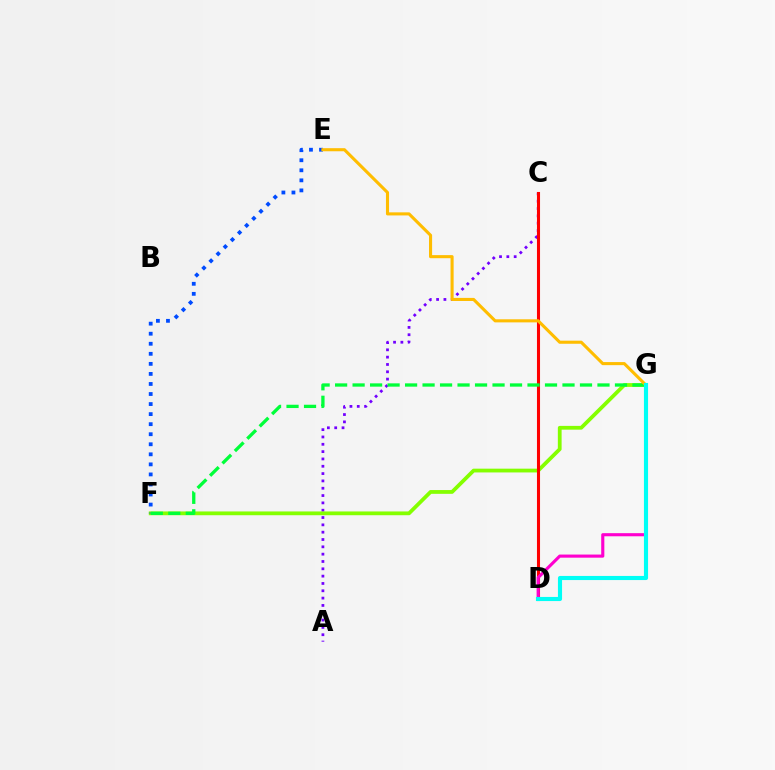{('A', 'C'): [{'color': '#7200ff', 'line_style': 'dotted', 'thickness': 1.99}], ('F', 'G'): [{'color': '#84ff00', 'line_style': 'solid', 'thickness': 2.72}, {'color': '#00ff39', 'line_style': 'dashed', 'thickness': 2.38}], ('C', 'D'): [{'color': '#ff0000', 'line_style': 'solid', 'thickness': 2.21}], ('D', 'G'): [{'color': '#ff00cf', 'line_style': 'solid', 'thickness': 2.25}, {'color': '#00fff6', 'line_style': 'solid', 'thickness': 2.97}], ('E', 'F'): [{'color': '#004bff', 'line_style': 'dotted', 'thickness': 2.73}], ('E', 'G'): [{'color': '#ffbd00', 'line_style': 'solid', 'thickness': 2.22}]}